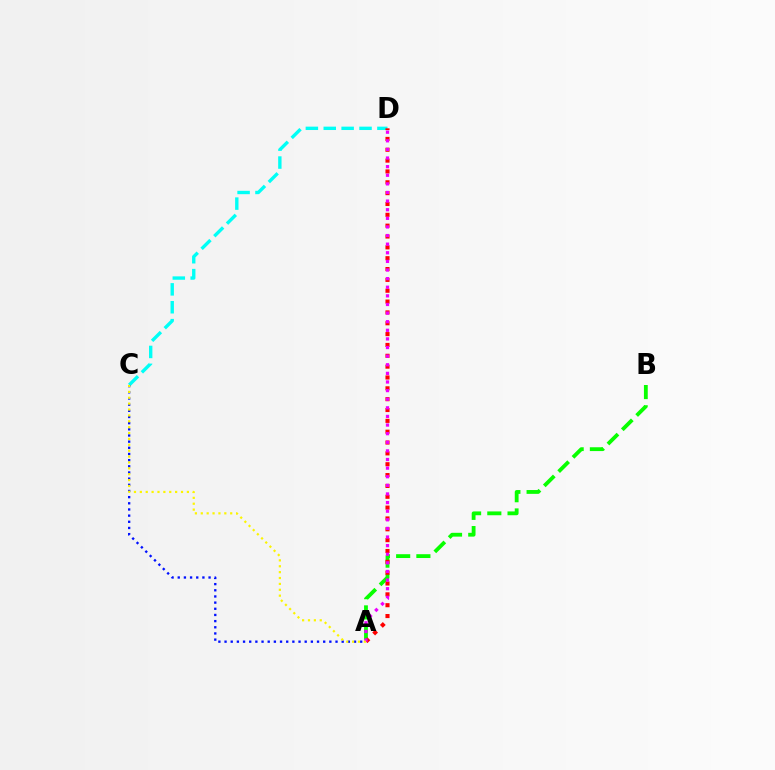{('C', 'D'): [{'color': '#00fff6', 'line_style': 'dashed', 'thickness': 2.43}], ('A', 'C'): [{'color': '#0010ff', 'line_style': 'dotted', 'thickness': 1.68}, {'color': '#fcf500', 'line_style': 'dotted', 'thickness': 1.6}], ('A', 'B'): [{'color': '#08ff00', 'line_style': 'dashed', 'thickness': 2.75}], ('A', 'D'): [{'color': '#ff0000', 'line_style': 'dotted', 'thickness': 2.95}, {'color': '#ee00ff', 'line_style': 'dotted', 'thickness': 2.34}]}